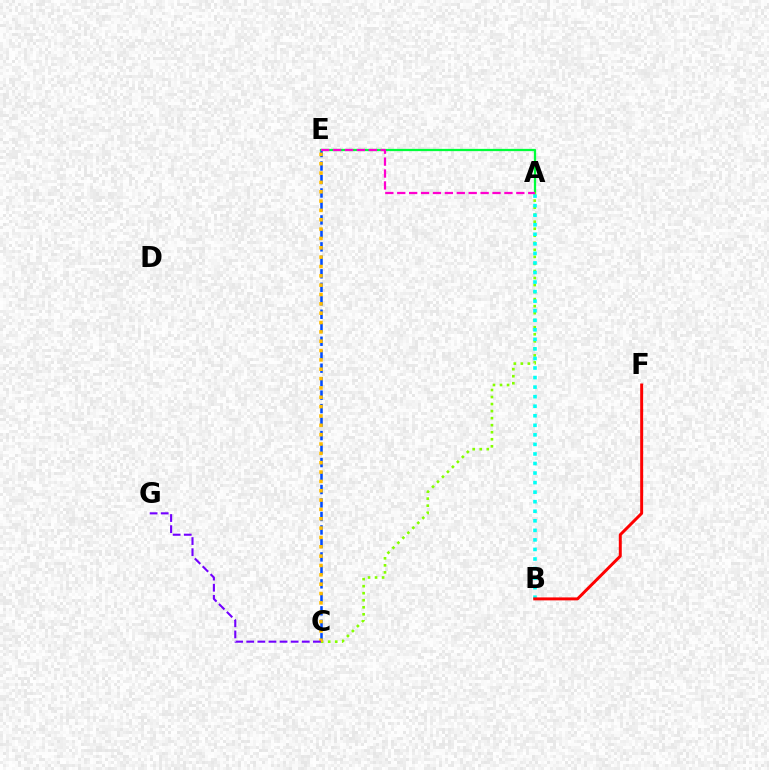{('C', 'E'): [{'color': '#004bff', 'line_style': 'dashed', 'thickness': 1.83}, {'color': '#ffbd00', 'line_style': 'dotted', 'thickness': 2.54}], ('A', 'E'): [{'color': '#00ff39', 'line_style': 'solid', 'thickness': 1.63}, {'color': '#ff00cf', 'line_style': 'dashed', 'thickness': 1.62}], ('A', 'C'): [{'color': '#84ff00', 'line_style': 'dotted', 'thickness': 1.91}], ('A', 'B'): [{'color': '#00fff6', 'line_style': 'dotted', 'thickness': 2.59}], ('C', 'G'): [{'color': '#7200ff', 'line_style': 'dashed', 'thickness': 1.51}], ('B', 'F'): [{'color': '#ff0000', 'line_style': 'solid', 'thickness': 2.13}]}